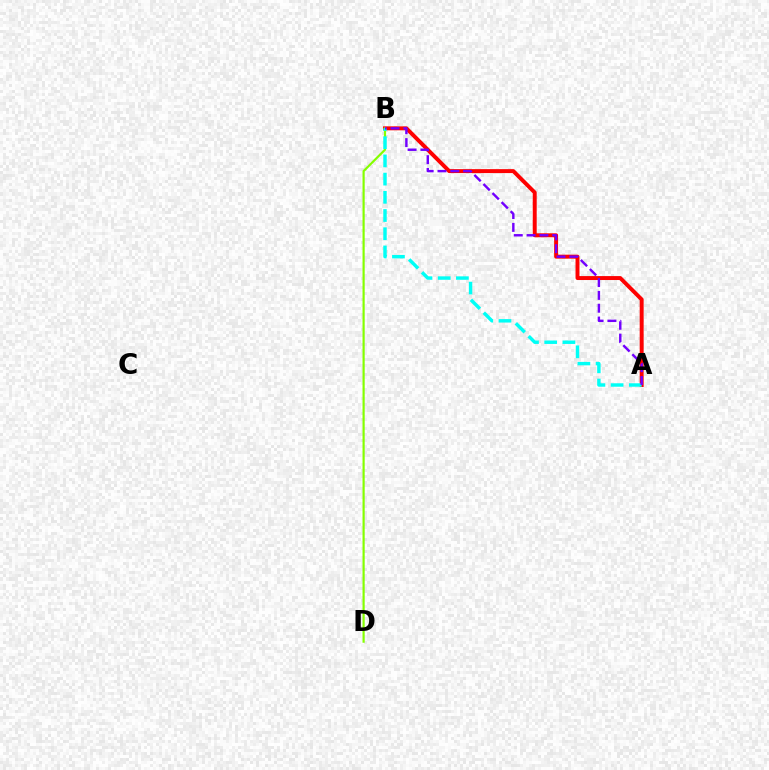{('A', 'B'): [{'color': '#ff0000', 'line_style': 'solid', 'thickness': 2.84}, {'color': '#00fff6', 'line_style': 'dashed', 'thickness': 2.47}, {'color': '#7200ff', 'line_style': 'dashed', 'thickness': 1.74}], ('B', 'D'): [{'color': '#84ff00', 'line_style': 'solid', 'thickness': 1.57}]}